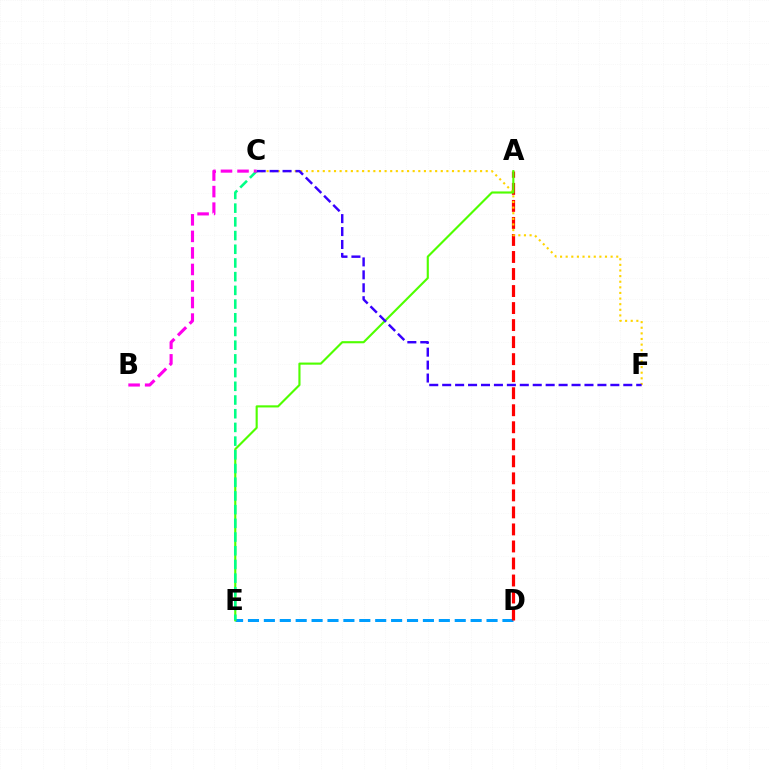{('D', 'E'): [{'color': '#009eff', 'line_style': 'dashed', 'thickness': 2.16}], ('A', 'D'): [{'color': '#ff0000', 'line_style': 'dashed', 'thickness': 2.31}], ('C', 'F'): [{'color': '#ffd500', 'line_style': 'dotted', 'thickness': 1.53}, {'color': '#3700ff', 'line_style': 'dashed', 'thickness': 1.76}], ('A', 'E'): [{'color': '#4fff00', 'line_style': 'solid', 'thickness': 1.53}], ('C', 'E'): [{'color': '#00ff86', 'line_style': 'dashed', 'thickness': 1.86}], ('B', 'C'): [{'color': '#ff00ed', 'line_style': 'dashed', 'thickness': 2.25}]}